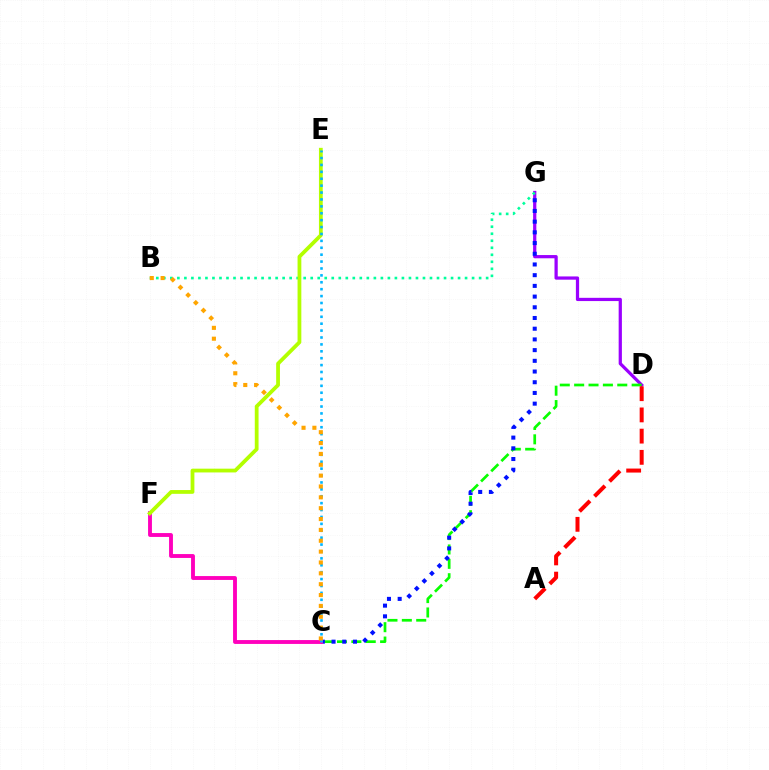{('D', 'G'): [{'color': '#9b00ff', 'line_style': 'solid', 'thickness': 2.33}], ('C', 'D'): [{'color': '#08ff00', 'line_style': 'dashed', 'thickness': 1.95}], ('C', 'G'): [{'color': '#0010ff', 'line_style': 'dotted', 'thickness': 2.91}], ('A', 'D'): [{'color': '#ff0000', 'line_style': 'dashed', 'thickness': 2.88}], ('B', 'G'): [{'color': '#00ff9d', 'line_style': 'dotted', 'thickness': 1.91}], ('C', 'F'): [{'color': '#ff00bd', 'line_style': 'solid', 'thickness': 2.79}], ('E', 'F'): [{'color': '#b3ff00', 'line_style': 'solid', 'thickness': 2.72}], ('C', 'E'): [{'color': '#00b5ff', 'line_style': 'dotted', 'thickness': 1.88}], ('B', 'C'): [{'color': '#ffa500', 'line_style': 'dotted', 'thickness': 2.95}]}